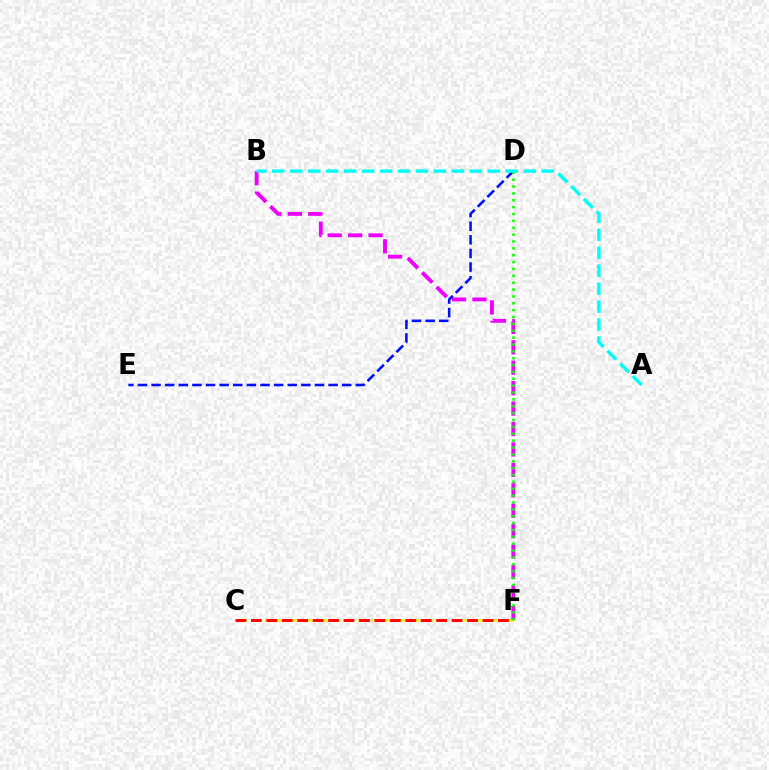{('C', 'F'): [{'color': '#fcf500', 'line_style': 'dashed', 'thickness': 1.81}, {'color': '#ff0000', 'line_style': 'dashed', 'thickness': 2.1}], ('B', 'F'): [{'color': '#ee00ff', 'line_style': 'dashed', 'thickness': 2.78}], ('D', 'E'): [{'color': '#0010ff', 'line_style': 'dashed', 'thickness': 1.85}], ('D', 'F'): [{'color': '#08ff00', 'line_style': 'dotted', 'thickness': 1.87}], ('A', 'B'): [{'color': '#00fff6', 'line_style': 'dashed', 'thickness': 2.44}]}